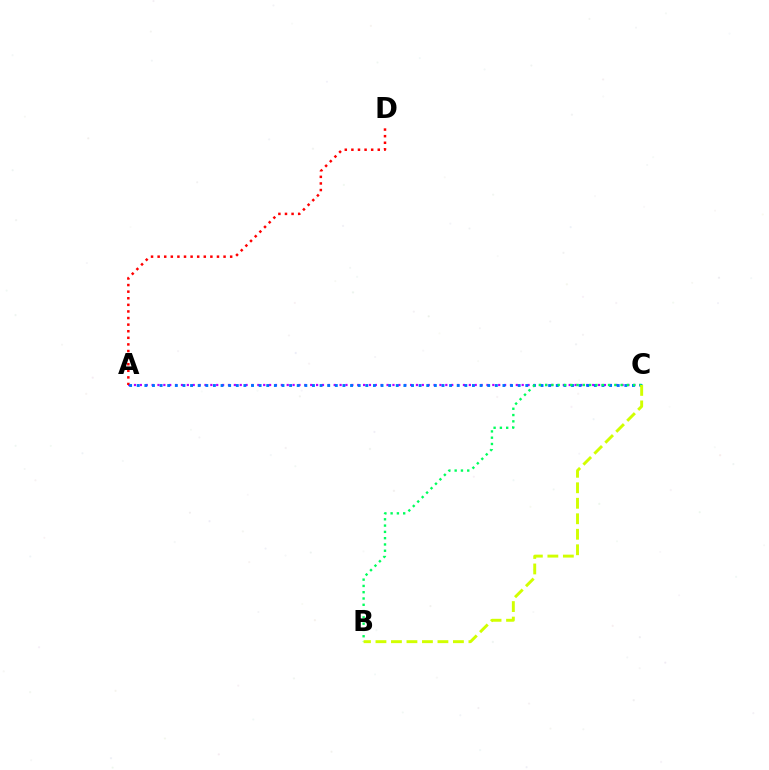{('A', 'C'): [{'color': '#b900ff', 'line_style': 'dotted', 'thickness': 1.6}, {'color': '#0074ff', 'line_style': 'dotted', 'thickness': 2.07}], ('A', 'D'): [{'color': '#ff0000', 'line_style': 'dotted', 'thickness': 1.79}], ('B', 'C'): [{'color': '#00ff5c', 'line_style': 'dotted', 'thickness': 1.71}, {'color': '#d1ff00', 'line_style': 'dashed', 'thickness': 2.1}]}